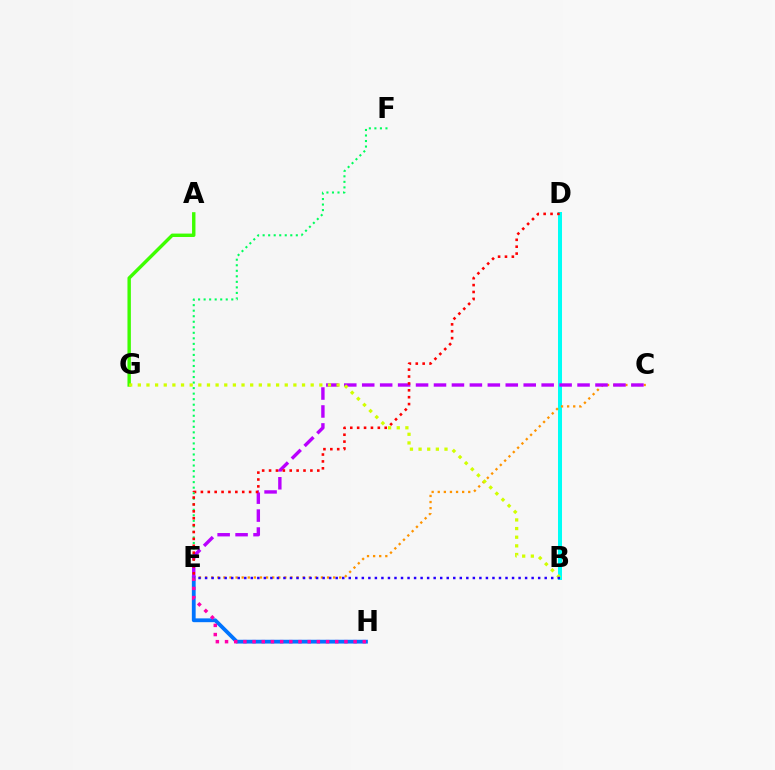{('A', 'G'): [{'color': '#3dff00', 'line_style': 'solid', 'thickness': 2.45}], ('B', 'D'): [{'color': '#00fff6', 'line_style': 'solid', 'thickness': 2.88}], ('E', 'F'): [{'color': '#00ff5c', 'line_style': 'dotted', 'thickness': 1.5}], ('C', 'E'): [{'color': '#ff9400', 'line_style': 'dotted', 'thickness': 1.66}, {'color': '#b900ff', 'line_style': 'dashed', 'thickness': 2.44}], ('E', 'H'): [{'color': '#0074ff', 'line_style': 'solid', 'thickness': 2.74}, {'color': '#ff00ac', 'line_style': 'dotted', 'thickness': 2.5}], ('B', 'G'): [{'color': '#d1ff00', 'line_style': 'dotted', 'thickness': 2.35}], ('D', 'E'): [{'color': '#ff0000', 'line_style': 'dotted', 'thickness': 1.87}], ('B', 'E'): [{'color': '#2500ff', 'line_style': 'dotted', 'thickness': 1.77}]}